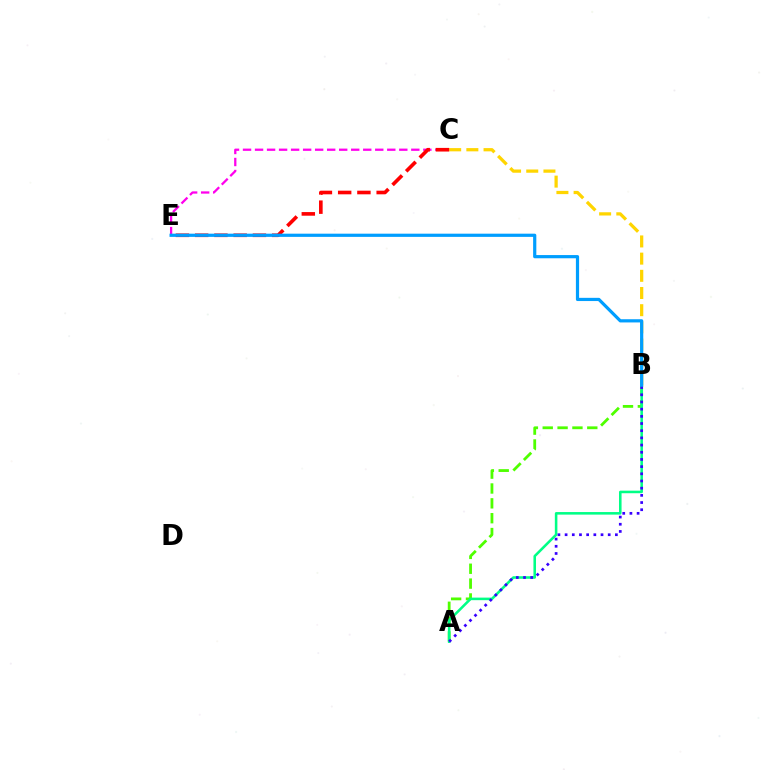{('A', 'B'): [{'color': '#4fff00', 'line_style': 'dashed', 'thickness': 2.02}, {'color': '#00ff86', 'line_style': 'solid', 'thickness': 1.84}, {'color': '#3700ff', 'line_style': 'dotted', 'thickness': 1.95}], ('C', 'E'): [{'color': '#ff00ed', 'line_style': 'dashed', 'thickness': 1.63}, {'color': '#ff0000', 'line_style': 'dashed', 'thickness': 2.62}], ('B', 'C'): [{'color': '#ffd500', 'line_style': 'dashed', 'thickness': 2.33}], ('B', 'E'): [{'color': '#009eff', 'line_style': 'solid', 'thickness': 2.31}]}